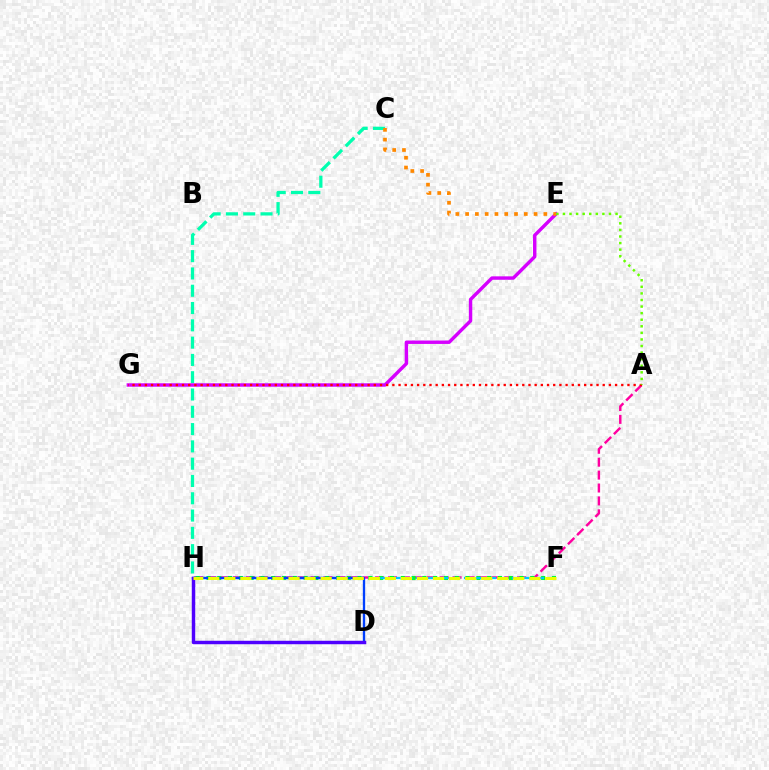{('A', 'H'): [{'color': '#ff00a0', 'line_style': 'dashed', 'thickness': 1.75}], ('F', 'H'): [{'color': '#00ff27', 'line_style': 'dotted', 'thickness': 2.93}, {'color': '#00c7ff', 'line_style': 'dashed', 'thickness': 1.62}, {'color': '#eeff00', 'line_style': 'dashed', 'thickness': 2.18}], ('D', 'H'): [{'color': '#003fff', 'line_style': 'solid', 'thickness': 1.68}, {'color': '#4f00ff', 'line_style': 'solid', 'thickness': 2.48}], ('C', 'H'): [{'color': '#00ffaf', 'line_style': 'dashed', 'thickness': 2.35}], ('E', 'G'): [{'color': '#d600ff', 'line_style': 'solid', 'thickness': 2.46}], ('C', 'E'): [{'color': '#ff8800', 'line_style': 'dotted', 'thickness': 2.66}], ('A', 'G'): [{'color': '#ff0000', 'line_style': 'dotted', 'thickness': 1.68}], ('A', 'E'): [{'color': '#66ff00', 'line_style': 'dotted', 'thickness': 1.79}]}